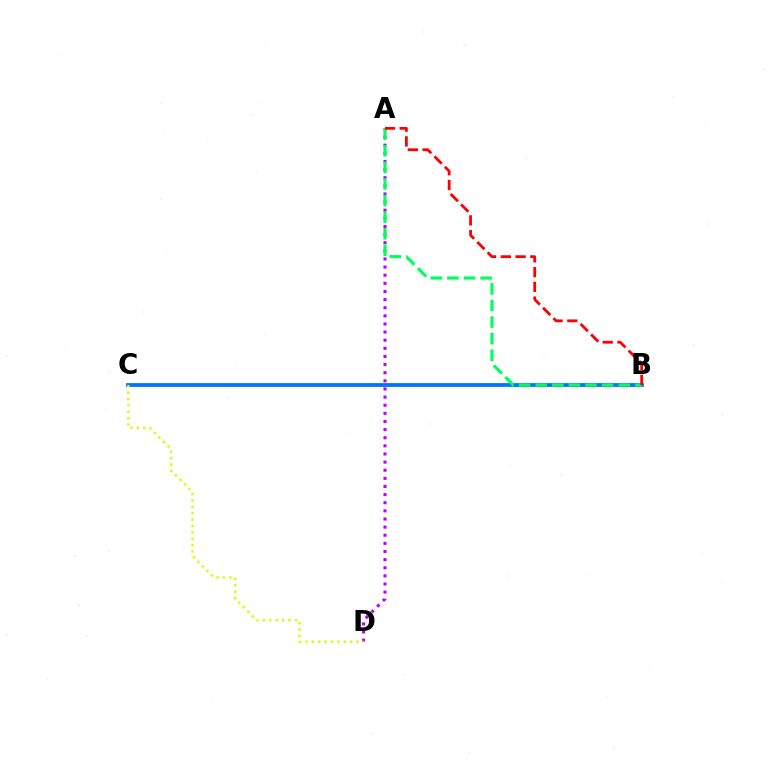{('A', 'D'): [{'color': '#b900ff', 'line_style': 'dotted', 'thickness': 2.21}], ('B', 'C'): [{'color': '#0074ff', 'line_style': 'solid', 'thickness': 2.72}], ('C', 'D'): [{'color': '#d1ff00', 'line_style': 'dotted', 'thickness': 1.74}], ('A', 'B'): [{'color': '#00ff5c', 'line_style': 'dashed', 'thickness': 2.26}, {'color': '#ff0000', 'line_style': 'dashed', 'thickness': 2.01}]}